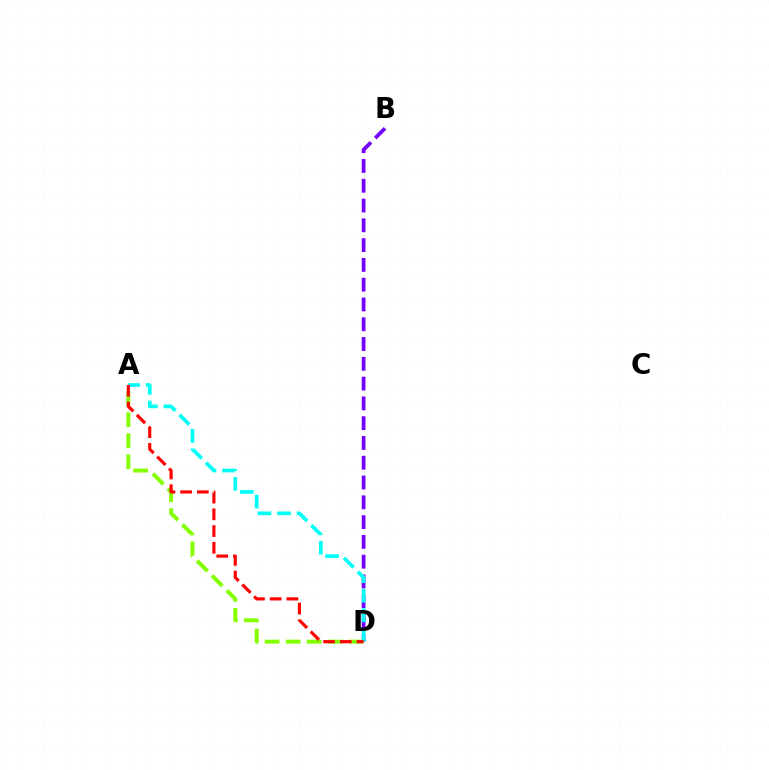{('B', 'D'): [{'color': '#7200ff', 'line_style': 'dashed', 'thickness': 2.69}], ('A', 'D'): [{'color': '#84ff00', 'line_style': 'dashed', 'thickness': 2.86}, {'color': '#00fff6', 'line_style': 'dashed', 'thickness': 2.66}, {'color': '#ff0000', 'line_style': 'dashed', 'thickness': 2.27}]}